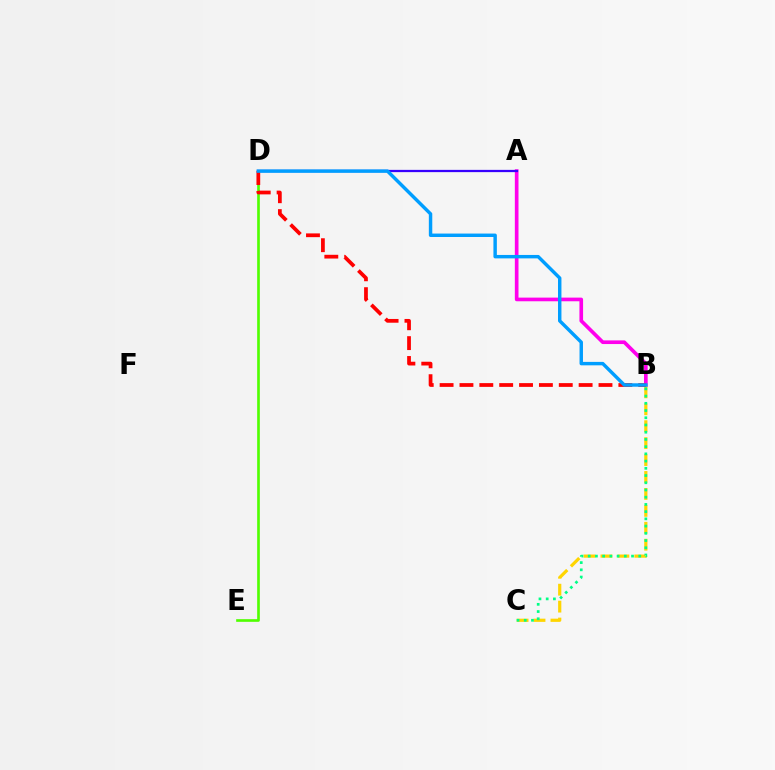{('A', 'B'): [{'color': '#ff00ed', 'line_style': 'solid', 'thickness': 2.63}], ('A', 'D'): [{'color': '#3700ff', 'line_style': 'solid', 'thickness': 1.62}], ('B', 'C'): [{'color': '#ffd500', 'line_style': 'dashed', 'thickness': 2.3}, {'color': '#00ff86', 'line_style': 'dotted', 'thickness': 1.96}], ('D', 'E'): [{'color': '#4fff00', 'line_style': 'solid', 'thickness': 1.91}], ('B', 'D'): [{'color': '#ff0000', 'line_style': 'dashed', 'thickness': 2.7}, {'color': '#009eff', 'line_style': 'solid', 'thickness': 2.47}]}